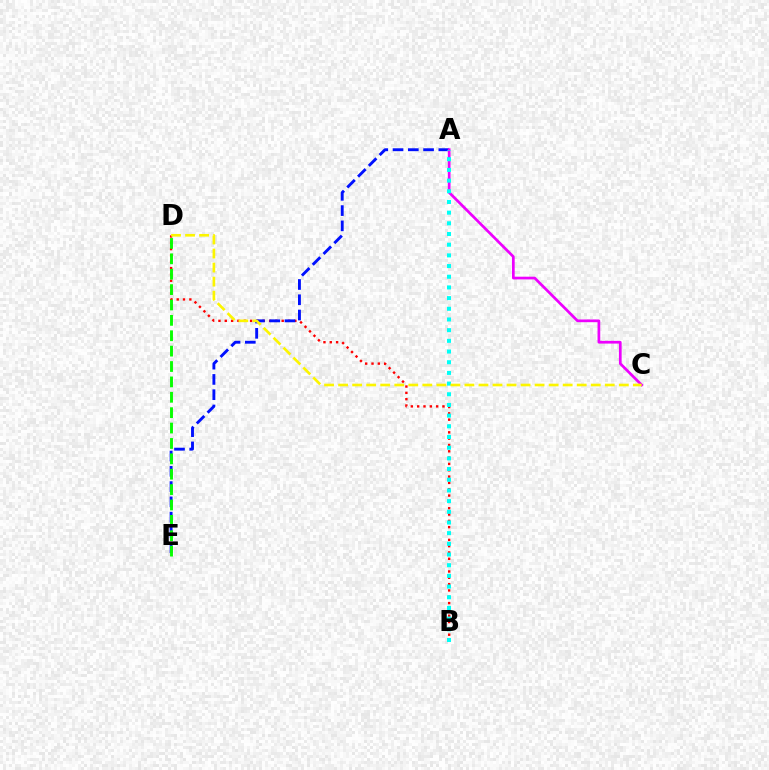{('B', 'D'): [{'color': '#ff0000', 'line_style': 'dotted', 'thickness': 1.72}], ('A', 'E'): [{'color': '#0010ff', 'line_style': 'dashed', 'thickness': 2.07}], ('A', 'C'): [{'color': '#ee00ff', 'line_style': 'solid', 'thickness': 1.96}], ('A', 'B'): [{'color': '#00fff6', 'line_style': 'dotted', 'thickness': 2.9}], ('C', 'D'): [{'color': '#fcf500', 'line_style': 'dashed', 'thickness': 1.91}], ('D', 'E'): [{'color': '#08ff00', 'line_style': 'dashed', 'thickness': 2.09}]}